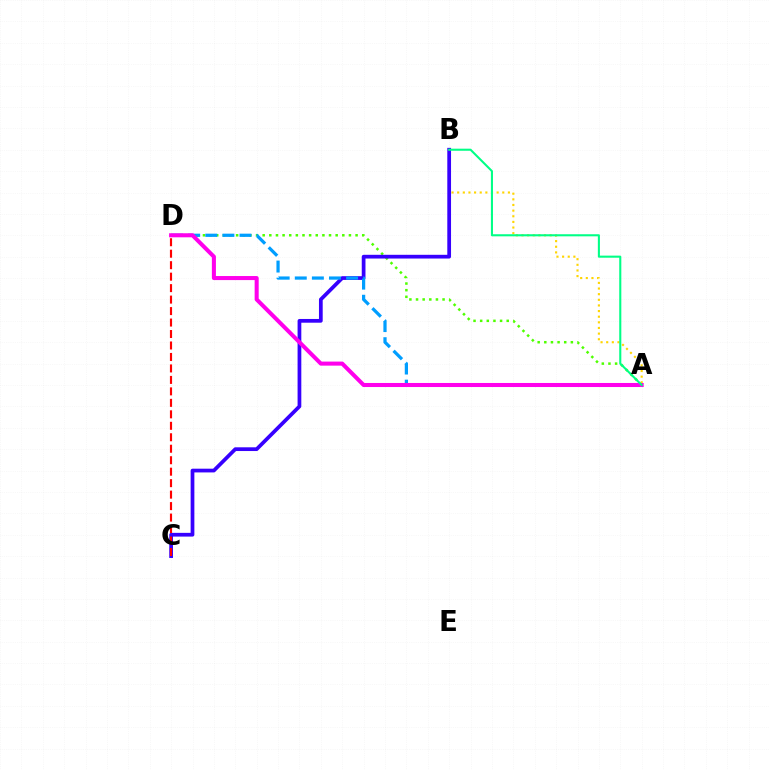{('A', 'D'): [{'color': '#4fff00', 'line_style': 'dotted', 'thickness': 1.8}, {'color': '#009eff', 'line_style': 'dashed', 'thickness': 2.32}, {'color': '#ff00ed', 'line_style': 'solid', 'thickness': 2.92}], ('A', 'B'): [{'color': '#ffd500', 'line_style': 'dotted', 'thickness': 1.53}, {'color': '#00ff86', 'line_style': 'solid', 'thickness': 1.5}], ('B', 'C'): [{'color': '#3700ff', 'line_style': 'solid', 'thickness': 2.69}], ('C', 'D'): [{'color': '#ff0000', 'line_style': 'dashed', 'thickness': 1.56}]}